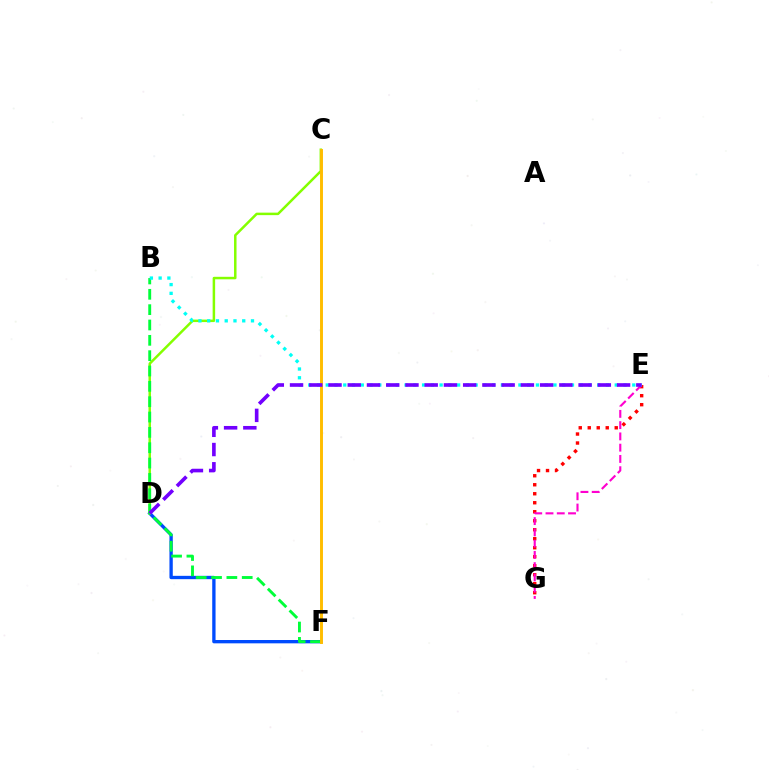{('E', 'G'): [{'color': '#ff0000', 'line_style': 'dotted', 'thickness': 2.44}, {'color': '#ff00cf', 'line_style': 'dashed', 'thickness': 1.53}], ('D', 'F'): [{'color': '#004bff', 'line_style': 'solid', 'thickness': 2.4}], ('C', 'D'): [{'color': '#84ff00', 'line_style': 'solid', 'thickness': 1.8}], ('B', 'F'): [{'color': '#00ff39', 'line_style': 'dashed', 'thickness': 2.08}], ('C', 'F'): [{'color': '#ffbd00', 'line_style': 'solid', 'thickness': 2.11}], ('B', 'E'): [{'color': '#00fff6', 'line_style': 'dotted', 'thickness': 2.38}], ('D', 'E'): [{'color': '#7200ff', 'line_style': 'dashed', 'thickness': 2.61}]}